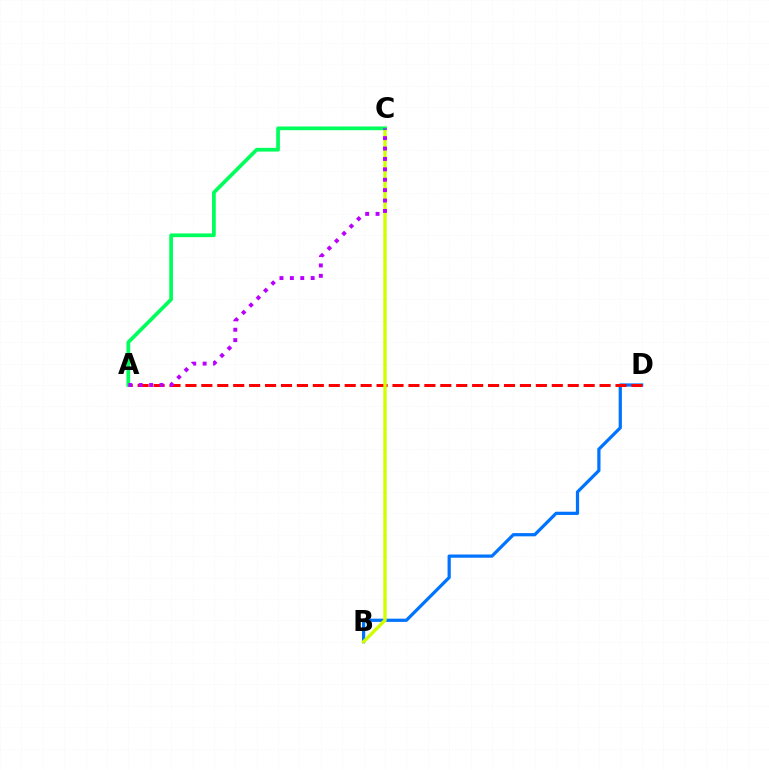{('B', 'D'): [{'color': '#0074ff', 'line_style': 'solid', 'thickness': 2.33}], ('A', 'D'): [{'color': '#ff0000', 'line_style': 'dashed', 'thickness': 2.16}], ('B', 'C'): [{'color': '#d1ff00', 'line_style': 'solid', 'thickness': 2.4}], ('A', 'C'): [{'color': '#00ff5c', 'line_style': 'solid', 'thickness': 2.68}, {'color': '#b900ff', 'line_style': 'dotted', 'thickness': 2.83}]}